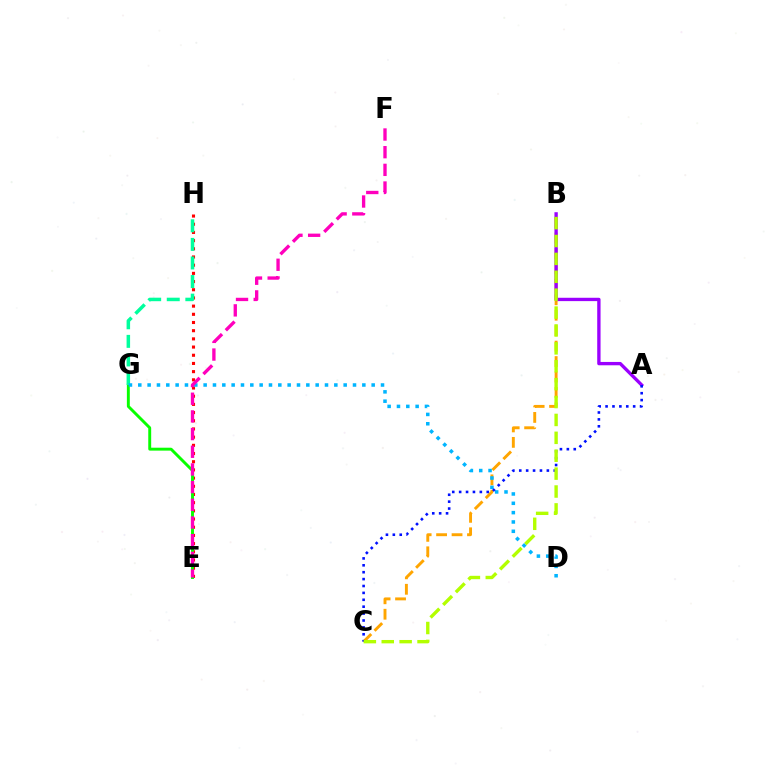{('E', 'H'): [{'color': '#ff0000', 'line_style': 'dotted', 'thickness': 2.22}], ('B', 'C'): [{'color': '#ffa500', 'line_style': 'dashed', 'thickness': 2.1}, {'color': '#b3ff00', 'line_style': 'dashed', 'thickness': 2.43}], ('E', 'G'): [{'color': '#08ff00', 'line_style': 'solid', 'thickness': 2.1}], ('G', 'H'): [{'color': '#00ff9d', 'line_style': 'dashed', 'thickness': 2.52}], ('D', 'G'): [{'color': '#00b5ff', 'line_style': 'dotted', 'thickness': 2.54}], ('A', 'B'): [{'color': '#9b00ff', 'line_style': 'solid', 'thickness': 2.41}], ('A', 'C'): [{'color': '#0010ff', 'line_style': 'dotted', 'thickness': 1.87}], ('E', 'F'): [{'color': '#ff00bd', 'line_style': 'dashed', 'thickness': 2.4}]}